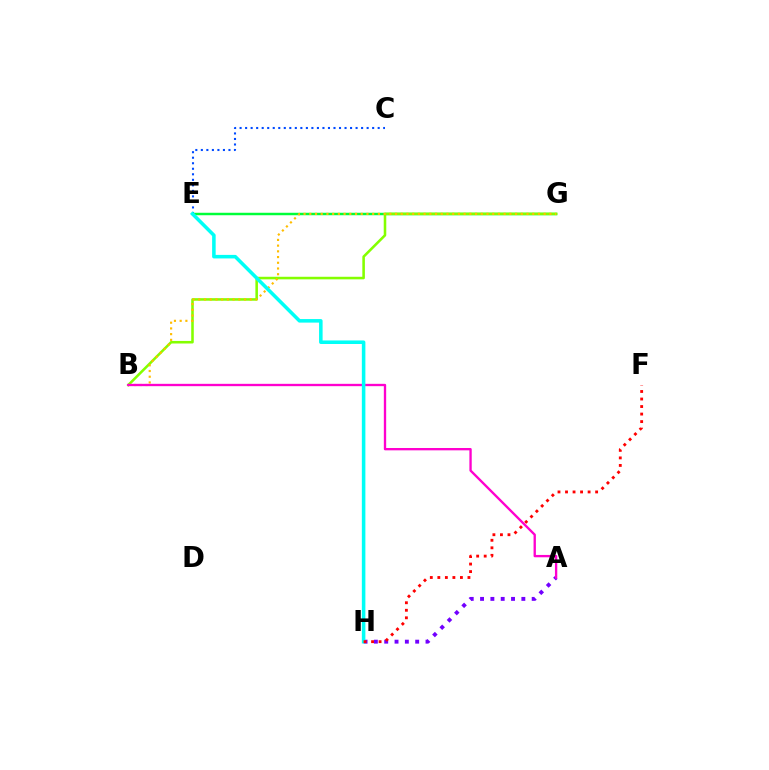{('A', 'H'): [{'color': '#7200ff', 'line_style': 'dotted', 'thickness': 2.81}], ('C', 'E'): [{'color': '#004bff', 'line_style': 'dotted', 'thickness': 1.5}], ('E', 'G'): [{'color': '#00ff39', 'line_style': 'solid', 'thickness': 1.78}], ('B', 'G'): [{'color': '#84ff00', 'line_style': 'solid', 'thickness': 1.85}, {'color': '#ffbd00', 'line_style': 'dotted', 'thickness': 1.55}], ('A', 'B'): [{'color': '#ff00cf', 'line_style': 'solid', 'thickness': 1.68}], ('E', 'H'): [{'color': '#00fff6', 'line_style': 'solid', 'thickness': 2.55}], ('F', 'H'): [{'color': '#ff0000', 'line_style': 'dotted', 'thickness': 2.05}]}